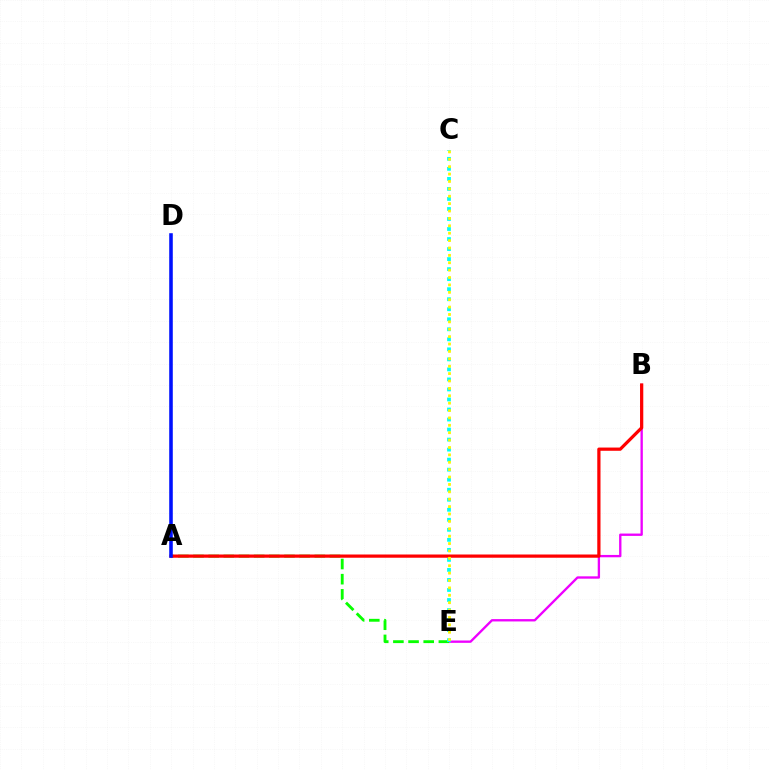{('B', 'E'): [{'color': '#ee00ff', 'line_style': 'solid', 'thickness': 1.69}], ('A', 'E'): [{'color': '#08ff00', 'line_style': 'dashed', 'thickness': 2.06}], ('C', 'E'): [{'color': '#00fff6', 'line_style': 'dotted', 'thickness': 2.72}, {'color': '#fcf500', 'line_style': 'dotted', 'thickness': 2.01}], ('A', 'B'): [{'color': '#ff0000', 'line_style': 'solid', 'thickness': 2.33}], ('A', 'D'): [{'color': '#0010ff', 'line_style': 'solid', 'thickness': 2.57}]}